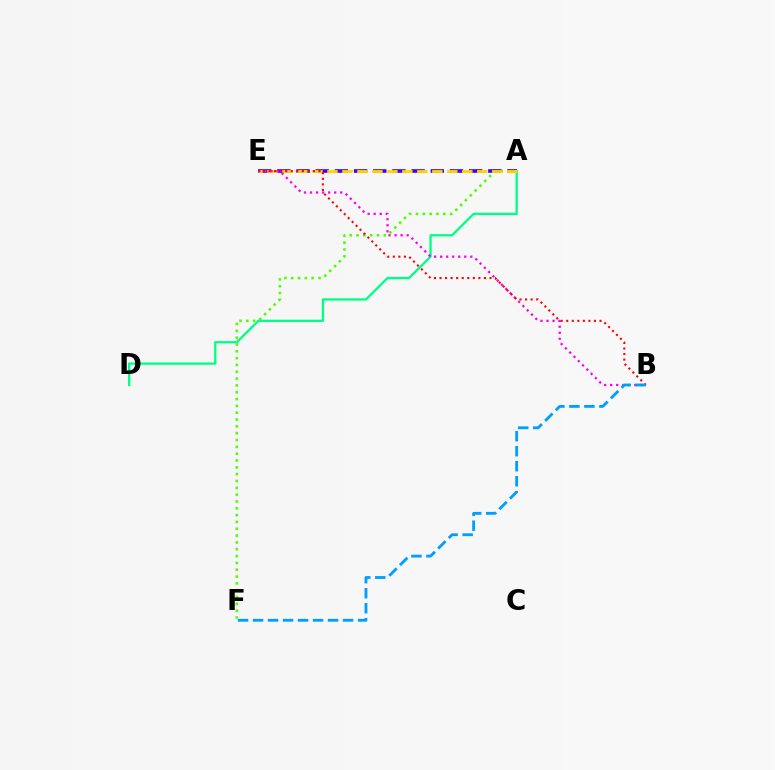{('A', 'F'): [{'color': '#4fff00', 'line_style': 'dotted', 'thickness': 1.85}], ('A', 'E'): [{'color': '#3700ff', 'line_style': 'dashed', 'thickness': 2.61}, {'color': '#ffd500', 'line_style': 'dashed', 'thickness': 2.04}], ('A', 'D'): [{'color': '#00ff86', 'line_style': 'solid', 'thickness': 1.66}], ('B', 'E'): [{'color': '#ff00ed', 'line_style': 'dotted', 'thickness': 1.64}, {'color': '#ff0000', 'line_style': 'dotted', 'thickness': 1.51}], ('B', 'F'): [{'color': '#009eff', 'line_style': 'dashed', 'thickness': 2.04}]}